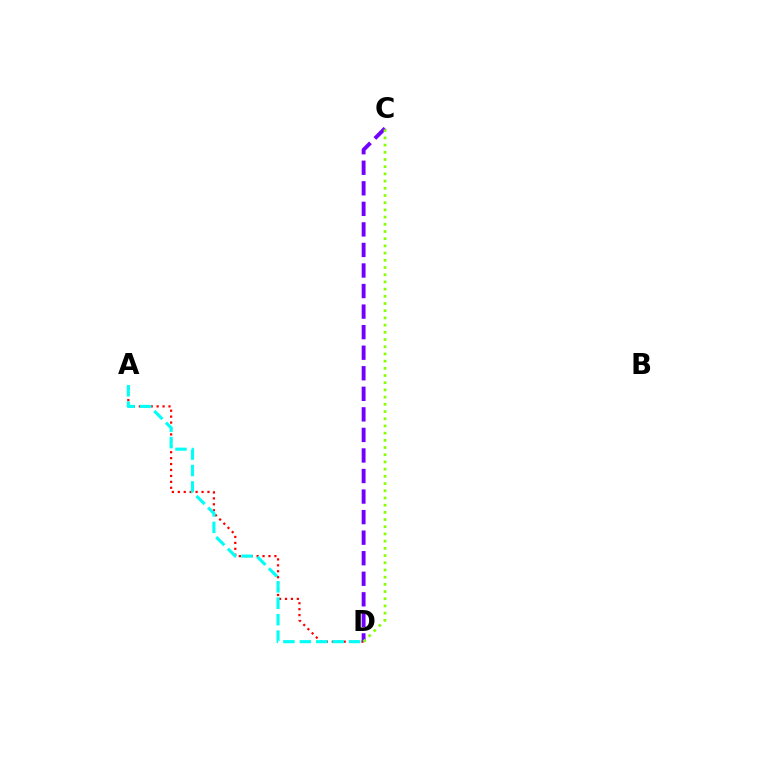{('A', 'D'): [{'color': '#ff0000', 'line_style': 'dotted', 'thickness': 1.61}, {'color': '#00fff6', 'line_style': 'dashed', 'thickness': 2.23}], ('C', 'D'): [{'color': '#7200ff', 'line_style': 'dashed', 'thickness': 2.79}, {'color': '#84ff00', 'line_style': 'dotted', 'thickness': 1.96}]}